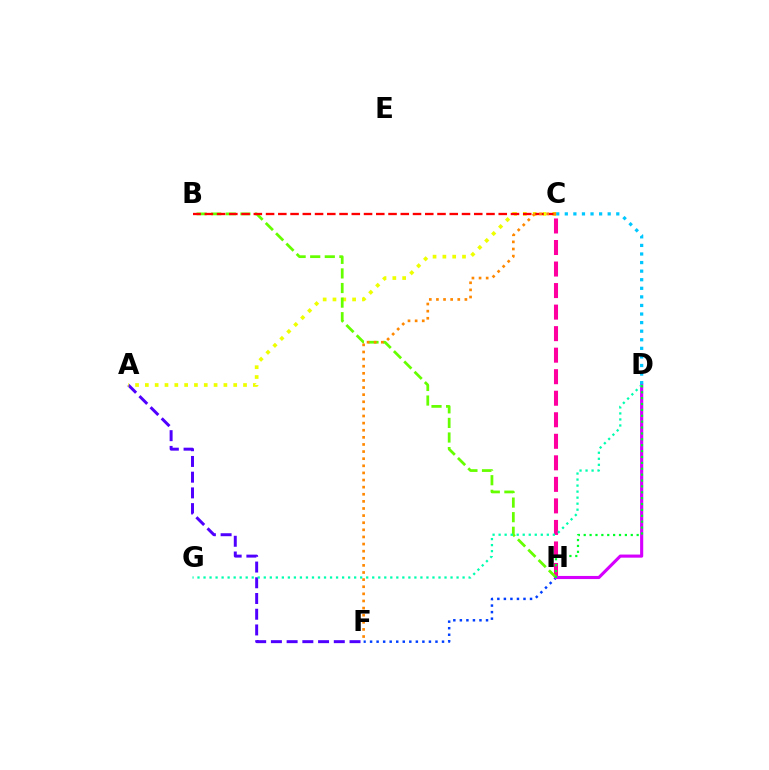{('A', 'F'): [{'color': '#4f00ff', 'line_style': 'dashed', 'thickness': 2.14}], ('C', 'H'): [{'color': '#ff00a0', 'line_style': 'dashed', 'thickness': 2.93}], ('A', 'C'): [{'color': '#eeff00', 'line_style': 'dotted', 'thickness': 2.67}], ('F', 'H'): [{'color': '#003fff', 'line_style': 'dotted', 'thickness': 1.78}], ('B', 'H'): [{'color': '#66ff00', 'line_style': 'dashed', 'thickness': 1.98}], ('D', 'H'): [{'color': '#d600ff', 'line_style': 'solid', 'thickness': 2.24}, {'color': '#00ff27', 'line_style': 'dotted', 'thickness': 1.6}], ('B', 'C'): [{'color': '#ff0000', 'line_style': 'dashed', 'thickness': 1.66}], ('D', 'G'): [{'color': '#00ffaf', 'line_style': 'dotted', 'thickness': 1.64}], ('C', 'D'): [{'color': '#00c7ff', 'line_style': 'dotted', 'thickness': 2.33}], ('C', 'F'): [{'color': '#ff8800', 'line_style': 'dotted', 'thickness': 1.93}]}